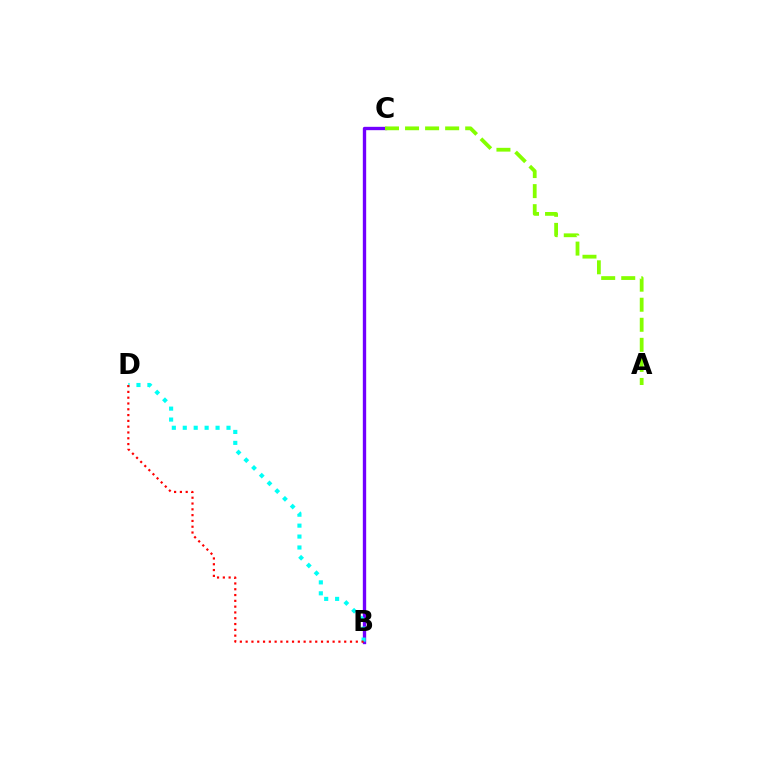{('B', 'C'): [{'color': '#7200ff', 'line_style': 'solid', 'thickness': 2.41}], ('B', 'D'): [{'color': '#00fff6', 'line_style': 'dotted', 'thickness': 2.97}, {'color': '#ff0000', 'line_style': 'dotted', 'thickness': 1.58}], ('A', 'C'): [{'color': '#84ff00', 'line_style': 'dashed', 'thickness': 2.72}]}